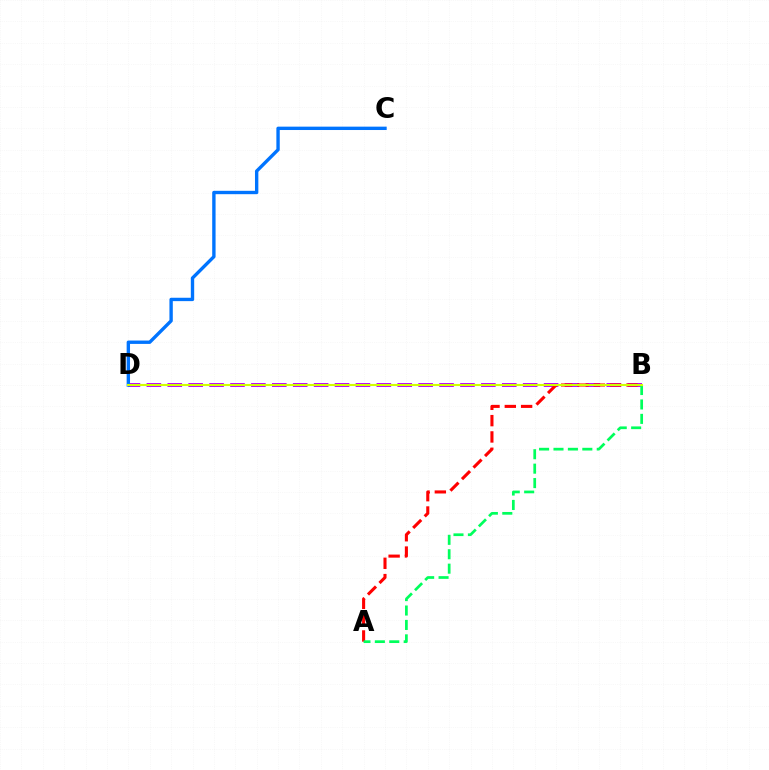{('B', 'D'): [{'color': '#b900ff', 'line_style': 'dashed', 'thickness': 2.84}, {'color': '#d1ff00', 'line_style': 'solid', 'thickness': 1.51}], ('A', 'B'): [{'color': '#ff0000', 'line_style': 'dashed', 'thickness': 2.22}, {'color': '#00ff5c', 'line_style': 'dashed', 'thickness': 1.96}], ('C', 'D'): [{'color': '#0074ff', 'line_style': 'solid', 'thickness': 2.43}]}